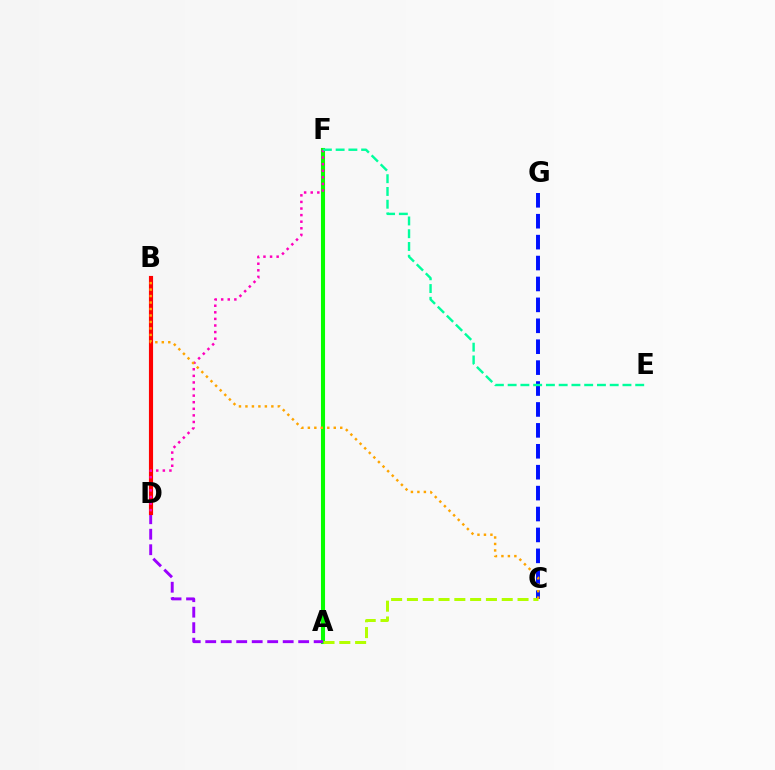{('A', 'F'): [{'color': '#08ff00', 'line_style': 'solid', 'thickness': 2.94}], ('A', 'D'): [{'color': '#9b00ff', 'line_style': 'dashed', 'thickness': 2.1}], ('C', 'G'): [{'color': '#0010ff', 'line_style': 'dashed', 'thickness': 2.84}], ('B', 'D'): [{'color': '#00b5ff', 'line_style': 'dashed', 'thickness': 2.54}, {'color': '#ff0000', 'line_style': 'solid', 'thickness': 2.98}], ('D', 'F'): [{'color': '#ff00bd', 'line_style': 'dotted', 'thickness': 1.79}], ('A', 'C'): [{'color': '#b3ff00', 'line_style': 'dashed', 'thickness': 2.15}], ('B', 'C'): [{'color': '#ffa500', 'line_style': 'dotted', 'thickness': 1.76}], ('E', 'F'): [{'color': '#00ff9d', 'line_style': 'dashed', 'thickness': 1.73}]}